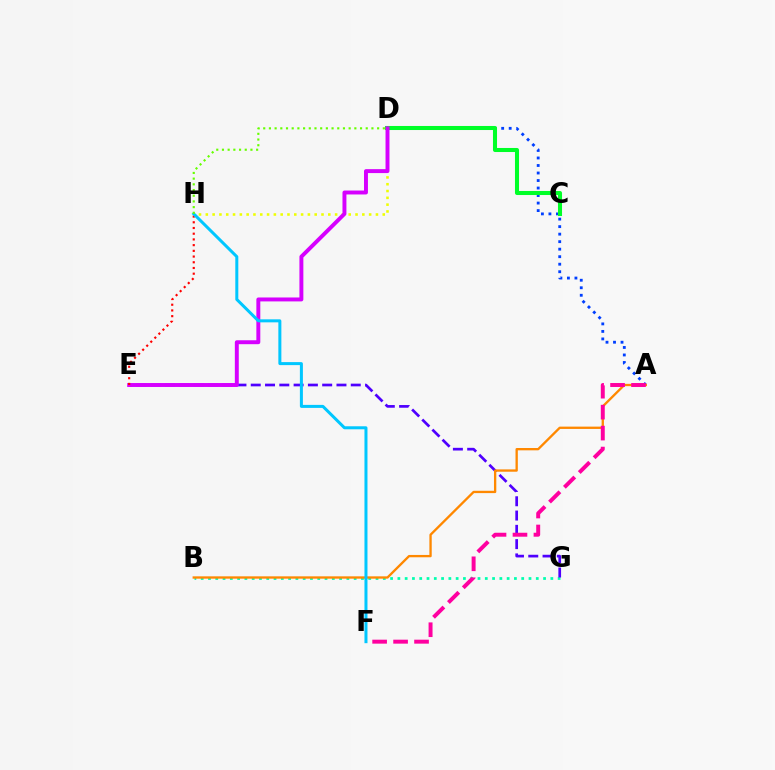{('A', 'D'): [{'color': '#003fff', 'line_style': 'dotted', 'thickness': 2.04}], ('B', 'G'): [{'color': '#00ffaf', 'line_style': 'dotted', 'thickness': 1.98}], ('E', 'G'): [{'color': '#4f00ff', 'line_style': 'dashed', 'thickness': 1.94}], ('A', 'B'): [{'color': '#ff8800', 'line_style': 'solid', 'thickness': 1.67}], ('A', 'F'): [{'color': '#ff00a0', 'line_style': 'dashed', 'thickness': 2.85}], ('D', 'H'): [{'color': '#eeff00', 'line_style': 'dotted', 'thickness': 1.85}, {'color': '#66ff00', 'line_style': 'dotted', 'thickness': 1.55}], ('C', 'D'): [{'color': '#00ff27', 'line_style': 'solid', 'thickness': 2.92}], ('D', 'E'): [{'color': '#d600ff', 'line_style': 'solid', 'thickness': 2.83}], ('E', 'H'): [{'color': '#ff0000', 'line_style': 'dotted', 'thickness': 1.55}], ('F', 'H'): [{'color': '#00c7ff', 'line_style': 'solid', 'thickness': 2.17}]}